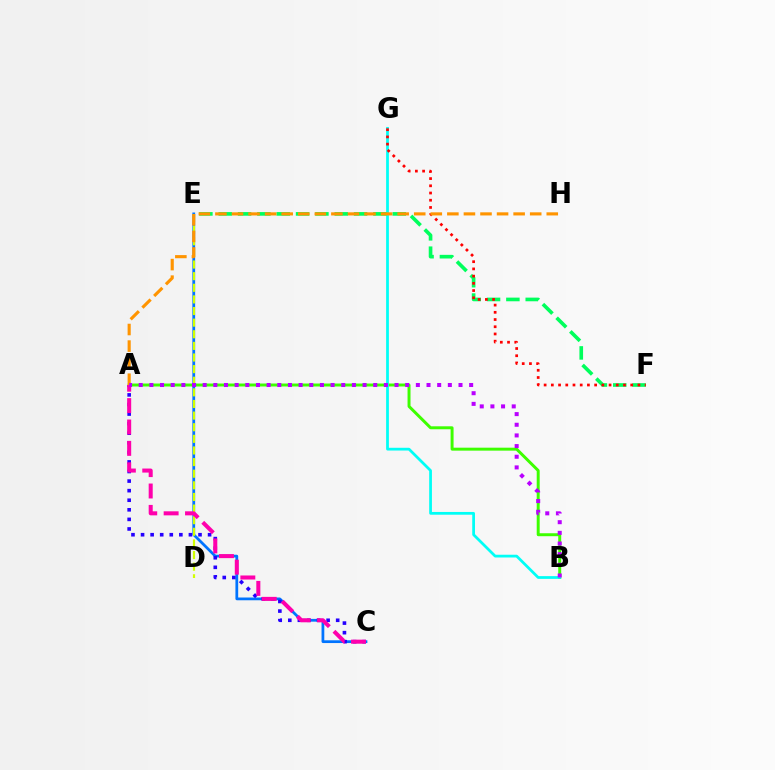{('A', 'B'): [{'color': '#3dff00', 'line_style': 'solid', 'thickness': 2.13}, {'color': '#b900ff', 'line_style': 'dotted', 'thickness': 2.9}], ('C', 'E'): [{'color': '#0074ff', 'line_style': 'solid', 'thickness': 1.99}], ('B', 'G'): [{'color': '#00fff6', 'line_style': 'solid', 'thickness': 1.98}], ('D', 'E'): [{'color': '#d1ff00', 'line_style': 'dashed', 'thickness': 1.58}], ('A', 'C'): [{'color': '#2500ff', 'line_style': 'dotted', 'thickness': 2.6}, {'color': '#ff00ac', 'line_style': 'dashed', 'thickness': 2.91}], ('E', 'F'): [{'color': '#00ff5c', 'line_style': 'dashed', 'thickness': 2.63}], ('F', 'G'): [{'color': '#ff0000', 'line_style': 'dotted', 'thickness': 1.96}], ('A', 'H'): [{'color': '#ff9400', 'line_style': 'dashed', 'thickness': 2.25}]}